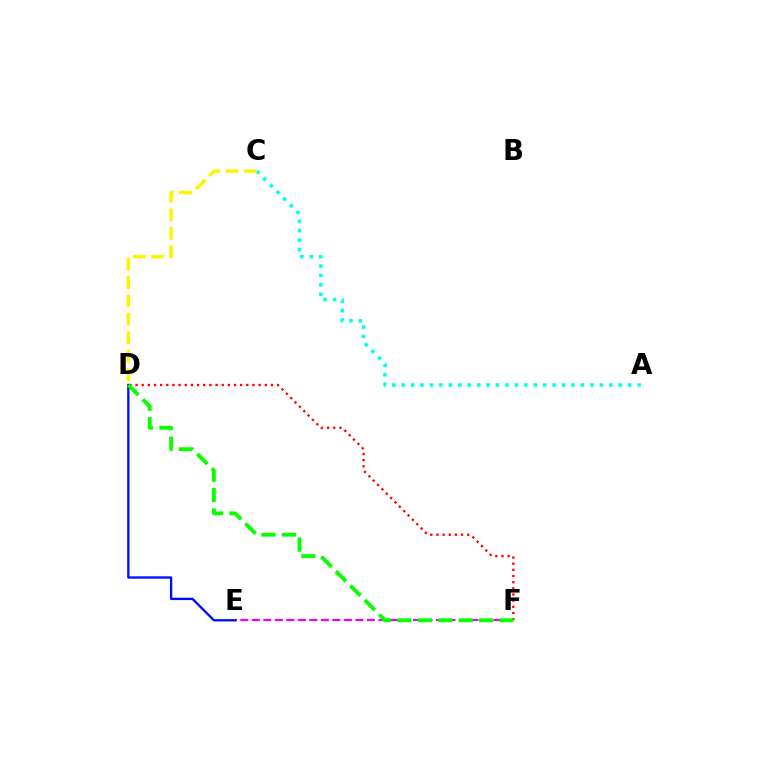{('E', 'F'): [{'color': '#ee00ff', 'line_style': 'dashed', 'thickness': 1.56}], ('D', 'E'): [{'color': '#0010ff', 'line_style': 'solid', 'thickness': 1.69}], ('A', 'C'): [{'color': '#00fff6', 'line_style': 'dotted', 'thickness': 2.56}], ('D', 'F'): [{'color': '#ff0000', 'line_style': 'dotted', 'thickness': 1.67}, {'color': '#08ff00', 'line_style': 'dashed', 'thickness': 2.78}], ('C', 'D'): [{'color': '#fcf500', 'line_style': 'dashed', 'thickness': 2.5}]}